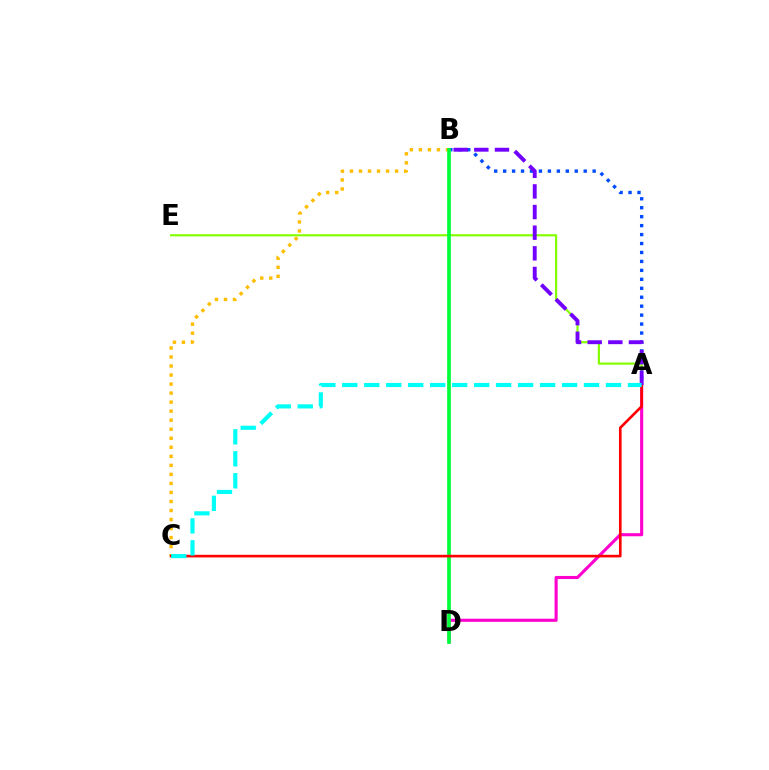{('B', 'C'): [{'color': '#ffbd00', 'line_style': 'dotted', 'thickness': 2.45}], ('A', 'D'): [{'color': '#ff00cf', 'line_style': 'solid', 'thickness': 2.23}], ('A', 'E'): [{'color': '#84ff00', 'line_style': 'solid', 'thickness': 1.58}], ('A', 'B'): [{'color': '#004bff', 'line_style': 'dotted', 'thickness': 2.43}, {'color': '#7200ff', 'line_style': 'dashed', 'thickness': 2.8}], ('B', 'D'): [{'color': '#00ff39', 'line_style': 'solid', 'thickness': 2.66}], ('A', 'C'): [{'color': '#ff0000', 'line_style': 'solid', 'thickness': 1.9}, {'color': '#00fff6', 'line_style': 'dashed', 'thickness': 2.99}]}